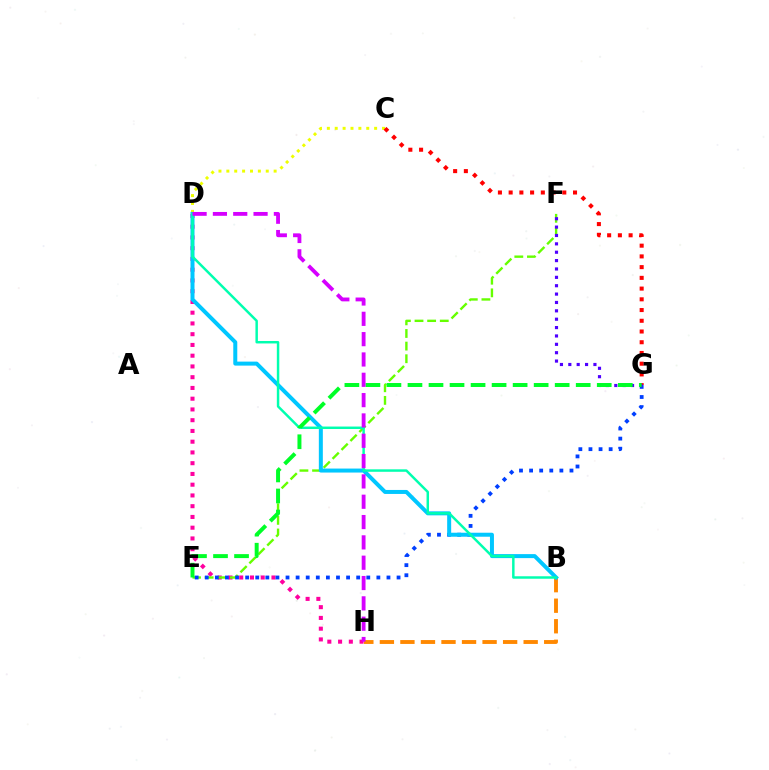{('D', 'H'): [{'color': '#ff00a0', 'line_style': 'dotted', 'thickness': 2.92}, {'color': '#d600ff', 'line_style': 'dashed', 'thickness': 2.76}], ('B', 'H'): [{'color': '#ff8800', 'line_style': 'dashed', 'thickness': 2.79}], ('E', 'F'): [{'color': '#66ff00', 'line_style': 'dashed', 'thickness': 1.72}], ('C', 'D'): [{'color': '#eeff00', 'line_style': 'dotted', 'thickness': 2.14}], ('C', 'G'): [{'color': '#ff0000', 'line_style': 'dotted', 'thickness': 2.92}], ('E', 'G'): [{'color': '#003fff', 'line_style': 'dotted', 'thickness': 2.74}, {'color': '#00ff27', 'line_style': 'dashed', 'thickness': 2.86}], ('F', 'G'): [{'color': '#4f00ff', 'line_style': 'dotted', 'thickness': 2.27}], ('B', 'D'): [{'color': '#00c7ff', 'line_style': 'solid', 'thickness': 2.88}, {'color': '#00ffaf', 'line_style': 'solid', 'thickness': 1.78}]}